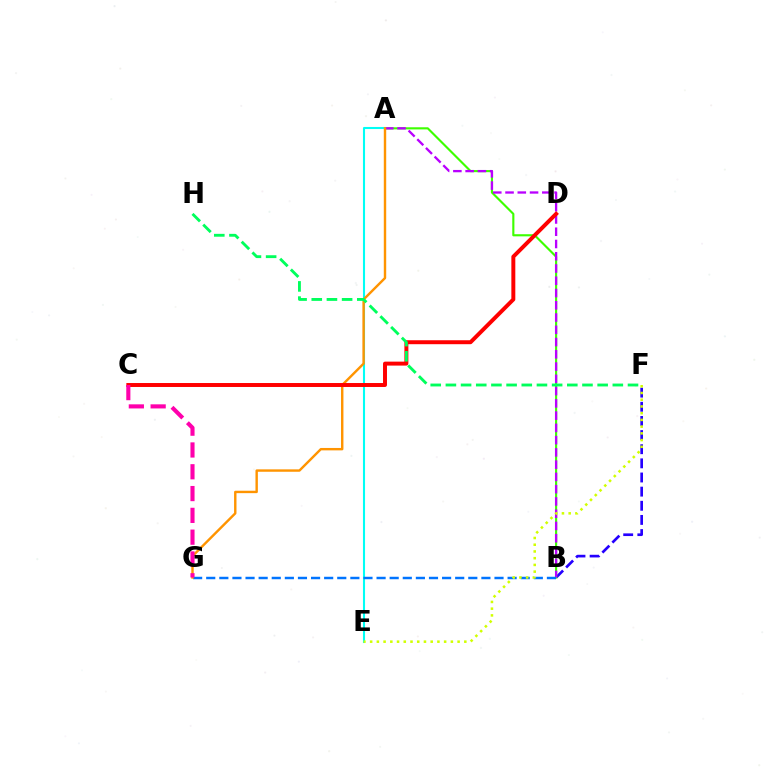{('B', 'F'): [{'color': '#2500ff', 'line_style': 'dashed', 'thickness': 1.92}], ('A', 'B'): [{'color': '#3dff00', 'line_style': 'solid', 'thickness': 1.54}, {'color': '#b900ff', 'line_style': 'dashed', 'thickness': 1.67}], ('A', 'E'): [{'color': '#00fff6', 'line_style': 'solid', 'thickness': 1.5}], ('B', 'G'): [{'color': '#0074ff', 'line_style': 'dashed', 'thickness': 1.78}], ('A', 'G'): [{'color': '#ff9400', 'line_style': 'solid', 'thickness': 1.74}], ('E', 'F'): [{'color': '#d1ff00', 'line_style': 'dotted', 'thickness': 1.83}], ('C', 'D'): [{'color': '#ff0000', 'line_style': 'solid', 'thickness': 2.85}], ('F', 'H'): [{'color': '#00ff5c', 'line_style': 'dashed', 'thickness': 2.06}], ('C', 'G'): [{'color': '#ff00ac', 'line_style': 'dashed', 'thickness': 2.96}]}